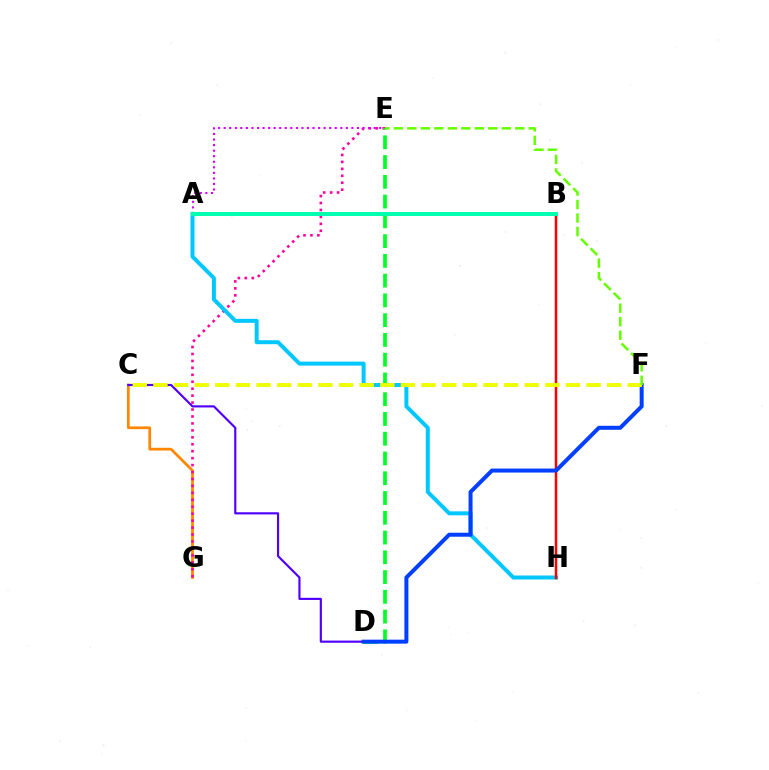{('C', 'G'): [{'color': '#ff8800', 'line_style': 'solid', 'thickness': 1.98}], ('E', 'G'): [{'color': '#ff00a0', 'line_style': 'dotted', 'thickness': 1.89}], ('A', 'E'): [{'color': '#d600ff', 'line_style': 'dotted', 'thickness': 1.51}], ('D', 'E'): [{'color': '#00ff27', 'line_style': 'dashed', 'thickness': 2.68}], ('A', 'H'): [{'color': '#00c7ff', 'line_style': 'solid', 'thickness': 2.86}], ('C', 'D'): [{'color': '#4f00ff', 'line_style': 'solid', 'thickness': 1.55}], ('B', 'H'): [{'color': '#ff0000', 'line_style': 'solid', 'thickness': 1.8}], ('D', 'F'): [{'color': '#003fff', 'line_style': 'solid', 'thickness': 2.87}], ('C', 'F'): [{'color': '#eeff00', 'line_style': 'dashed', 'thickness': 2.8}], ('A', 'B'): [{'color': '#00ffaf', 'line_style': 'solid', 'thickness': 2.86}], ('E', 'F'): [{'color': '#66ff00', 'line_style': 'dashed', 'thickness': 1.83}]}